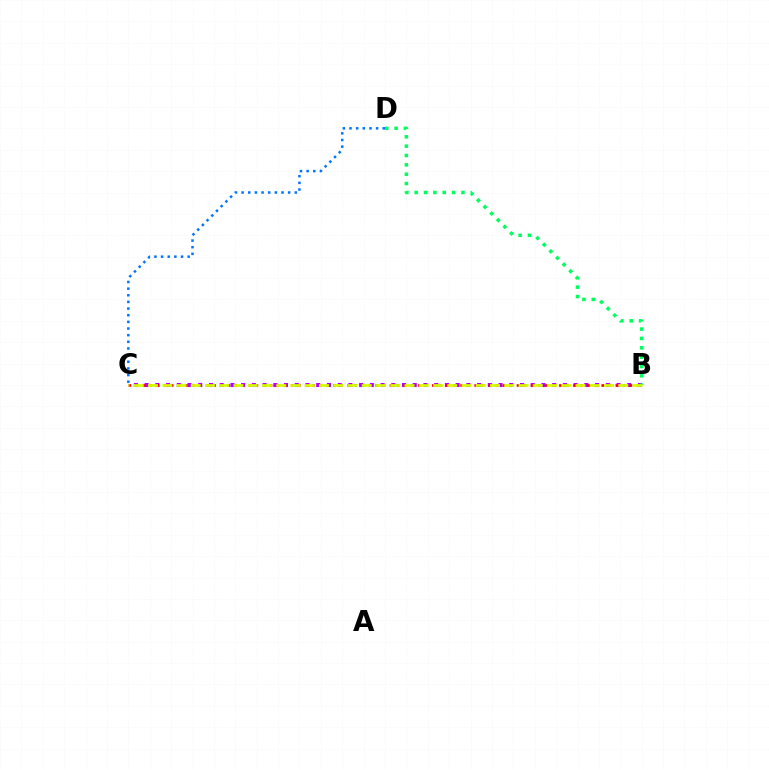{('C', 'D'): [{'color': '#0074ff', 'line_style': 'dotted', 'thickness': 1.81}], ('B', 'C'): [{'color': '#b900ff', 'line_style': 'dotted', 'thickness': 2.91}, {'color': '#ff0000', 'line_style': 'dotted', 'thickness': 1.92}, {'color': '#d1ff00', 'line_style': 'dashed', 'thickness': 1.94}], ('B', 'D'): [{'color': '#00ff5c', 'line_style': 'dotted', 'thickness': 2.54}]}